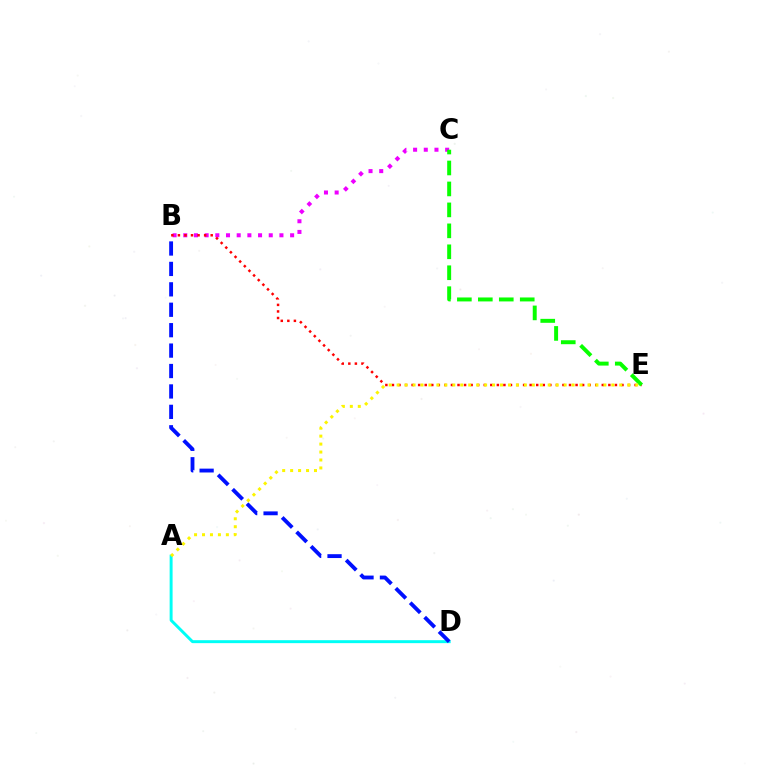{('A', 'D'): [{'color': '#00fff6', 'line_style': 'solid', 'thickness': 2.12}], ('B', 'D'): [{'color': '#0010ff', 'line_style': 'dashed', 'thickness': 2.77}], ('B', 'C'): [{'color': '#ee00ff', 'line_style': 'dotted', 'thickness': 2.9}], ('B', 'E'): [{'color': '#ff0000', 'line_style': 'dotted', 'thickness': 1.78}], ('C', 'E'): [{'color': '#08ff00', 'line_style': 'dashed', 'thickness': 2.85}], ('A', 'E'): [{'color': '#fcf500', 'line_style': 'dotted', 'thickness': 2.16}]}